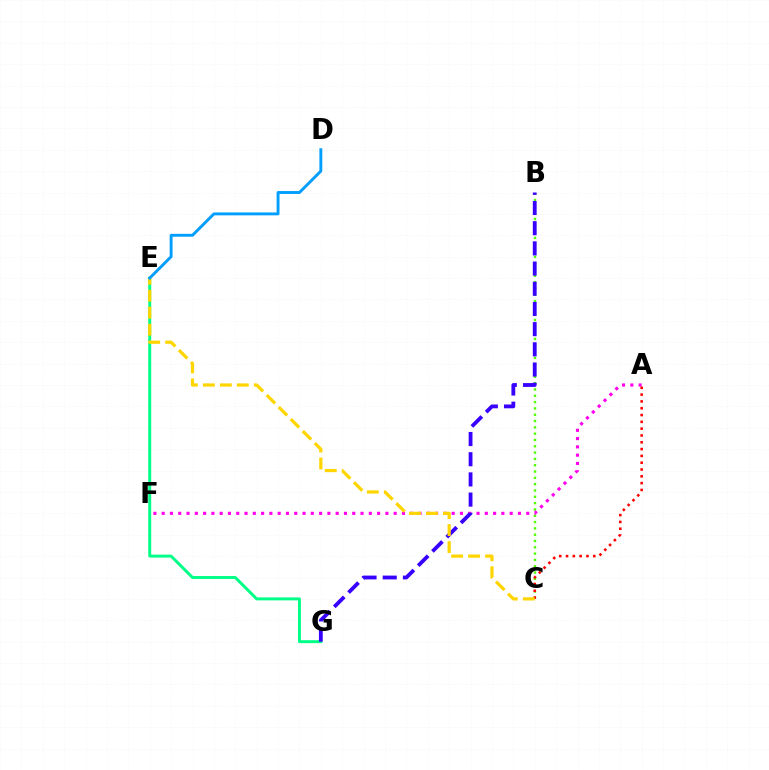{('B', 'C'): [{'color': '#4fff00', 'line_style': 'dotted', 'thickness': 1.72}], ('A', 'F'): [{'color': '#ff00ed', 'line_style': 'dotted', 'thickness': 2.25}], ('E', 'G'): [{'color': '#00ff86', 'line_style': 'solid', 'thickness': 2.12}], ('B', 'G'): [{'color': '#3700ff', 'line_style': 'dashed', 'thickness': 2.74}], ('A', 'C'): [{'color': '#ff0000', 'line_style': 'dotted', 'thickness': 1.85}], ('C', 'E'): [{'color': '#ffd500', 'line_style': 'dashed', 'thickness': 2.31}], ('D', 'E'): [{'color': '#009eff', 'line_style': 'solid', 'thickness': 2.09}]}